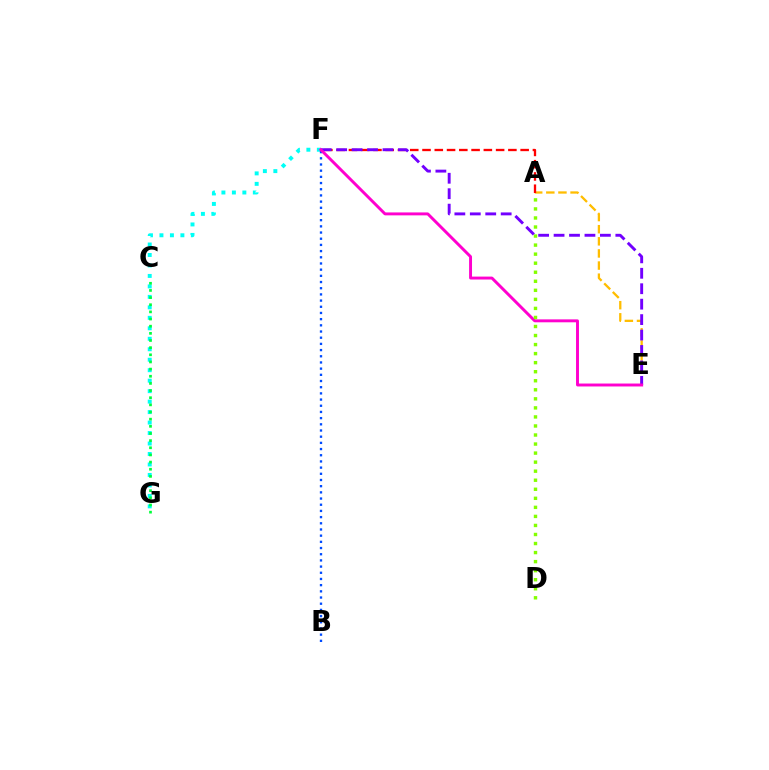{('A', 'E'): [{'color': '#ffbd00', 'line_style': 'dashed', 'thickness': 1.65}], ('F', 'G'): [{'color': '#00fff6', 'line_style': 'dotted', 'thickness': 2.85}], ('A', 'F'): [{'color': '#ff0000', 'line_style': 'dashed', 'thickness': 1.67}], ('C', 'G'): [{'color': '#00ff39', 'line_style': 'dotted', 'thickness': 1.94}], ('E', 'F'): [{'color': '#7200ff', 'line_style': 'dashed', 'thickness': 2.1}, {'color': '#ff00cf', 'line_style': 'solid', 'thickness': 2.11}], ('B', 'F'): [{'color': '#004bff', 'line_style': 'dotted', 'thickness': 1.68}], ('A', 'D'): [{'color': '#84ff00', 'line_style': 'dotted', 'thickness': 2.46}]}